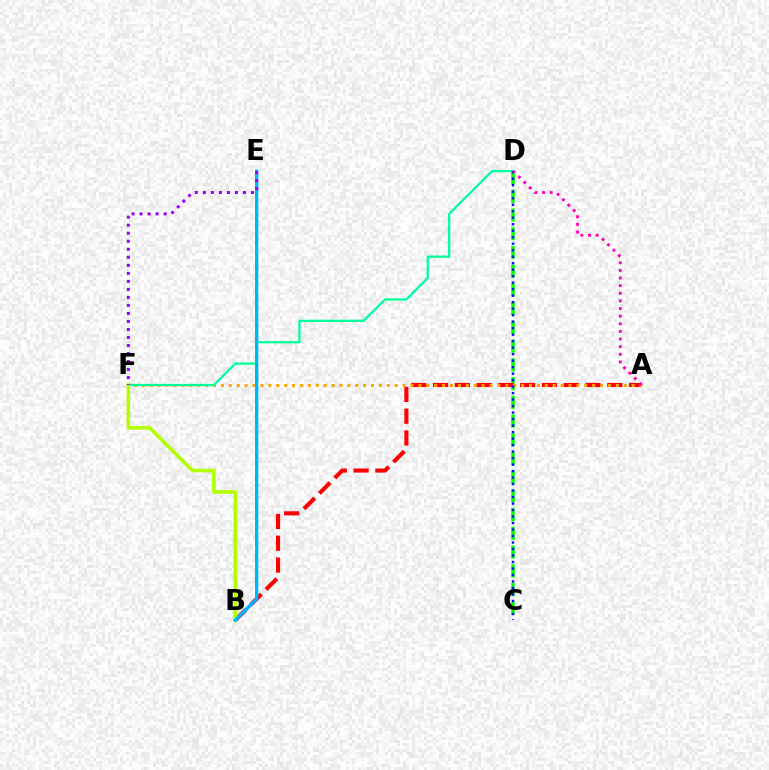{('C', 'D'): [{'color': '#08ff00', 'line_style': 'dashed', 'thickness': 2.54}, {'color': '#0010ff', 'line_style': 'dotted', 'thickness': 1.77}], ('A', 'B'): [{'color': '#ff0000', 'line_style': 'dashed', 'thickness': 2.96}], ('A', 'F'): [{'color': '#ffa500', 'line_style': 'dotted', 'thickness': 2.15}], ('D', 'F'): [{'color': '#00ff9d', 'line_style': 'solid', 'thickness': 1.64}], ('B', 'F'): [{'color': '#b3ff00', 'line_style': 'solid', 'thickness': 2.59}], ('B', 'E'): [{'color': '#00b5ff', 'line_style': 'solid', 'thickness': 2.42}], ('A', 'D'): [{'color': '#ff00bd', 'line_style': 'dotted', 'thickness': 2.07}], ('E', 'F'): [{'color': '#9b00ff', 'line_style': 'dotted', 'thickness': 2.18}]}